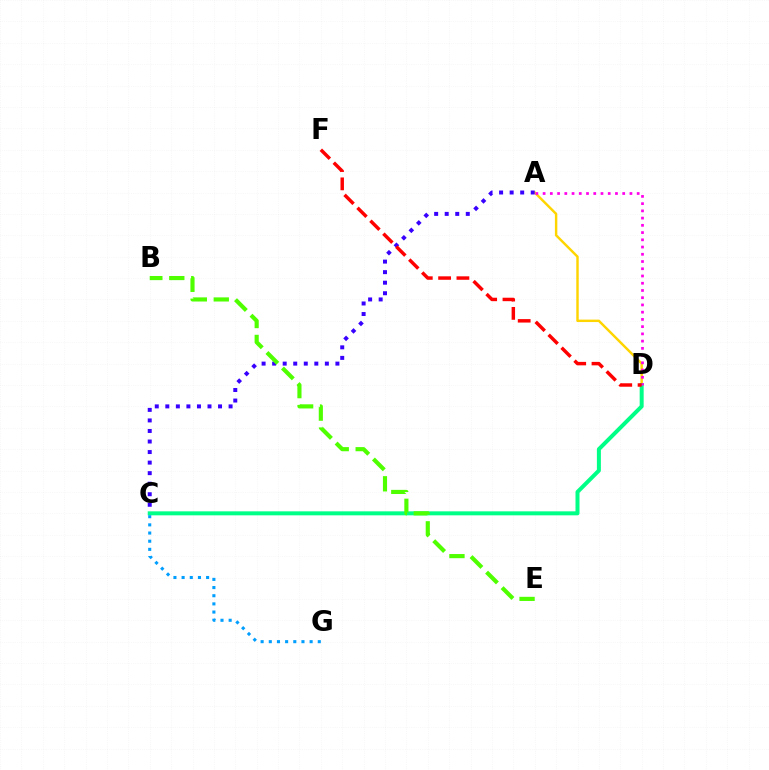{('A', 'D'): [{'color': '#ffd500', 'line_style': 'solid', 'thickness': 1.76}, {'color': '#ff00ed', 'line_style': 'dotted', 'thickness': 1.97}], ('C', 'D'): [{'color': '#00ff86', 'line_style': 'solid', 'thickness': 2.88}], ('A', 'C'): [{'color': '#3700ff', 'line_style': 'dotted', 'thickness': 2.86}], ('C', 'G'): [{'color': '#009eff', 'line_style': 'dotted', 'thickness': 2.22}], ('B', 'E'): [{'color': '#4fff00', 'line_style': 'dashed', 'thickness': 2.98}], ('D', 'F'): [{'color': '#ff0000', 'line_style': 'dashed', 'thickness': 2.49}]}